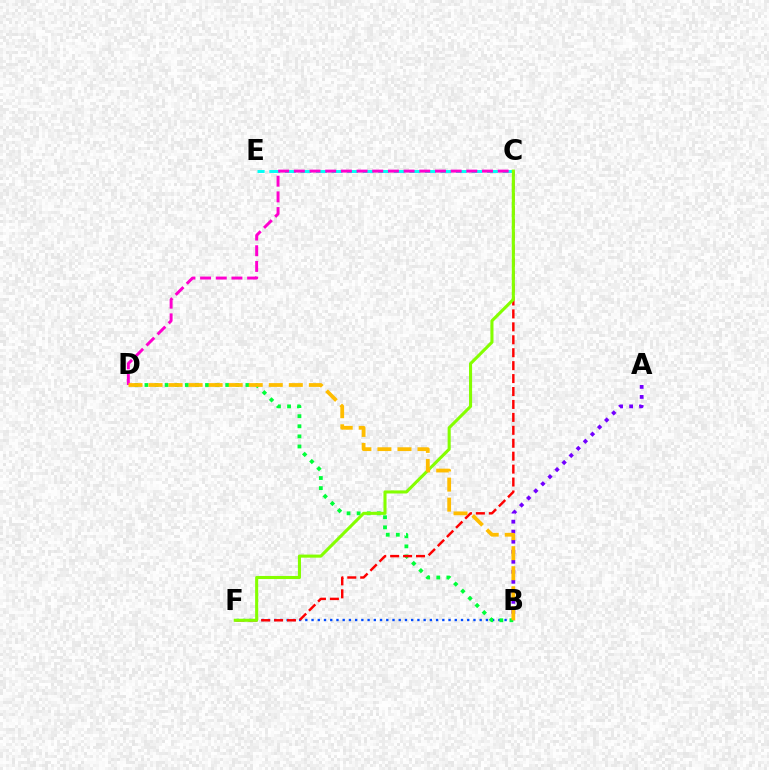{('B', 'F'): [{'color': '#004bff', 'line_style': 'dotted', 'thickness': 1.69}], ('A', 'B'): [{'color': '#7200ff', 'line_style': 'dotted', 'thickness': 2.72}], ('C', 'E'): [{'color': '#00fff6', 'line_style': 'dashed', 'thickness': 2.11}], ('C', 'D'): [{'color': '#ff00cf', 'line_style': 'dashed', 'thickness': 2.13}], ('B', 'D'): [{'color': '#00ff39', 'line_style': 'dotted', 'thickness': 2.74}, {'color': '#ffbd00', 'line_style': 'dashed', 'thickness': 2.72}], ('C', 'F'): [{'color': '#ff0000', 'line_style': 'dashed', 'thickness': 1.76}, {'color': '#84ff00', 'line_style': 'solid', 'thickness': 2.22}]}